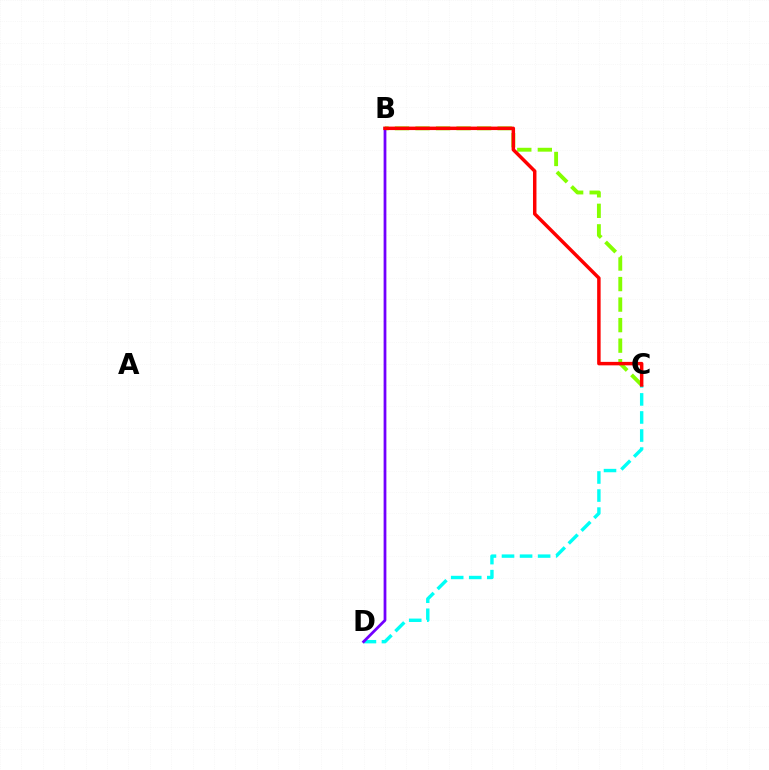{('C', 'D'): [{'color': '#00fff6', 'line_style': 'dashed', 'thickness': 2.45}], ('B', 'C'): [{'color': '#84ff00', 'line_style': 'dashed', 'thickness': 2.79}, {'color': '#ff0000', 'line_style': 'solid', 'thickness': 2.5}], ('B', 'D'): [{'color': '#7200ff', 'line_style': 'solid', 'thickness': 1.99}]}